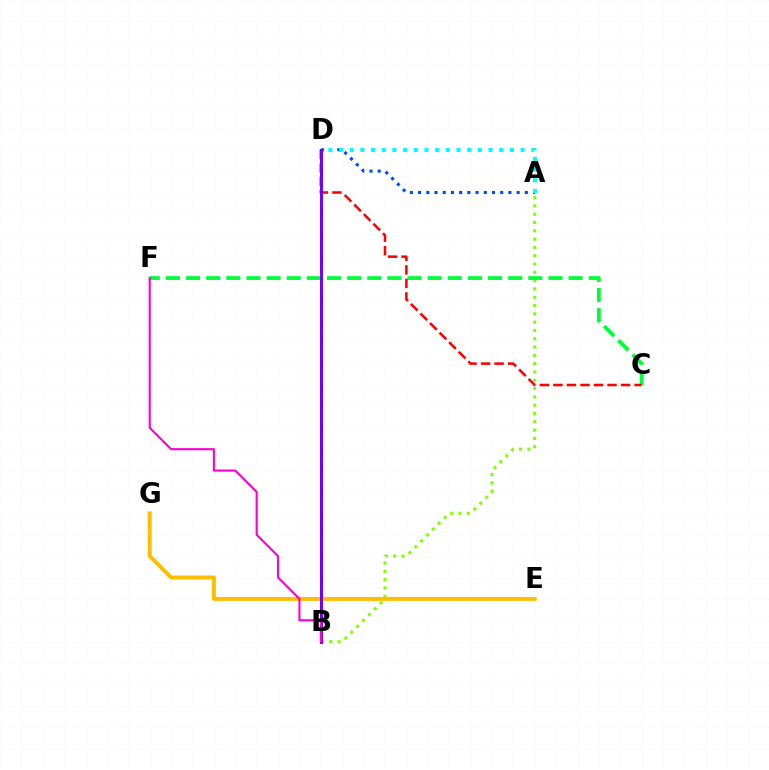{('A', 'D'): [{'color': '#004bff', 'line_style': 'dotted', 'thickness': 2.23}, {'color': '#00fff6', 'line_style': 'dotted', 'thickness': 2.9}], ('A', 'B'): [{'color': '#84ff00', 'line_style': 'dotted', 'thickness': 2.26}], ('C', 'F'): [{'color': '#00ff39', 'line_style': 'dashed', 'thickness': 2.74}], ('C', 'D'): [{'color': '#ff0000', 'line_style': 'dashed', 'thickness': 1.84}], ('E', 'G'): [{'color': '#ffbd00', 'line_style': 'solid', 'thickness': 2.84}], ('B', 'D'): [{'color': '#7200ff', 'line_style': 'solid', 'thickness': 2.18}], ('B', 'F'): [{'color': '#ff00cf', 'line_style': 'solid', 'thickness': 1.53}]}